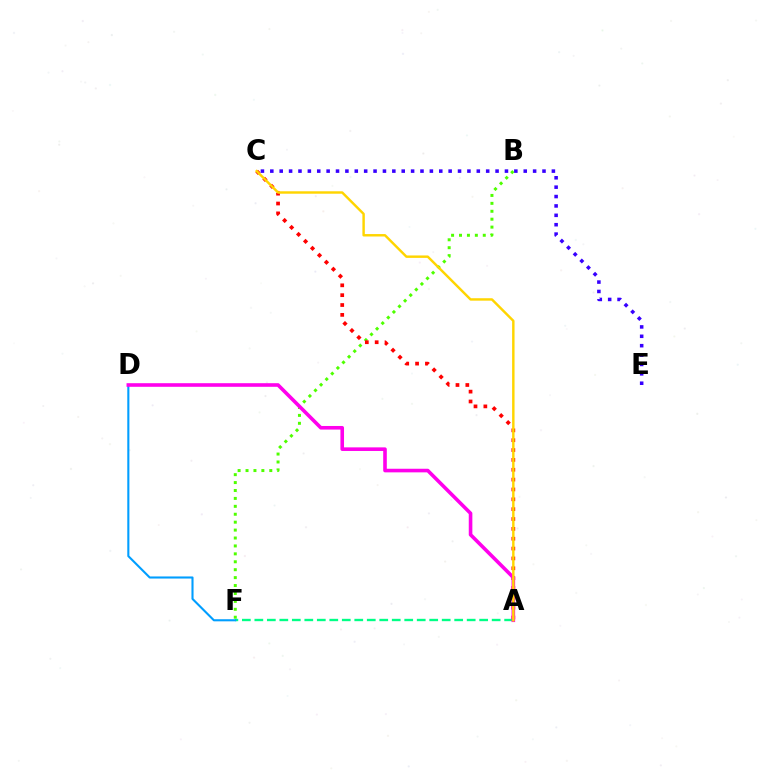{('B', 'F'): [{'color': '#4fff00', 'line_style': 'dotted', 'thickness': 2.15}], ('A', 'C'): [{'color': '#ff0000', 'line_style': 'dotted', 'thickness': 2.68}, {'color': '#ffd500', 'line_style': 'solid', 'thickness': 1.75}], ('A', 'F'): [{'color': '#00ff86', 'line_style': 'dashed', 'thickness': 1.7}], ('C', 'E'): [{'color': '#3700ff', 'line_style': 'dotted', 'thickness': 2.55}], ('D', 'F'): [{'color': '#009eff', 'line_style': 'solid', 'thickness': 1.51}], ('A', 'D'): [{'color': '#ff00ed', 'line_style': 'solid', 'thickness': 2.59}]}